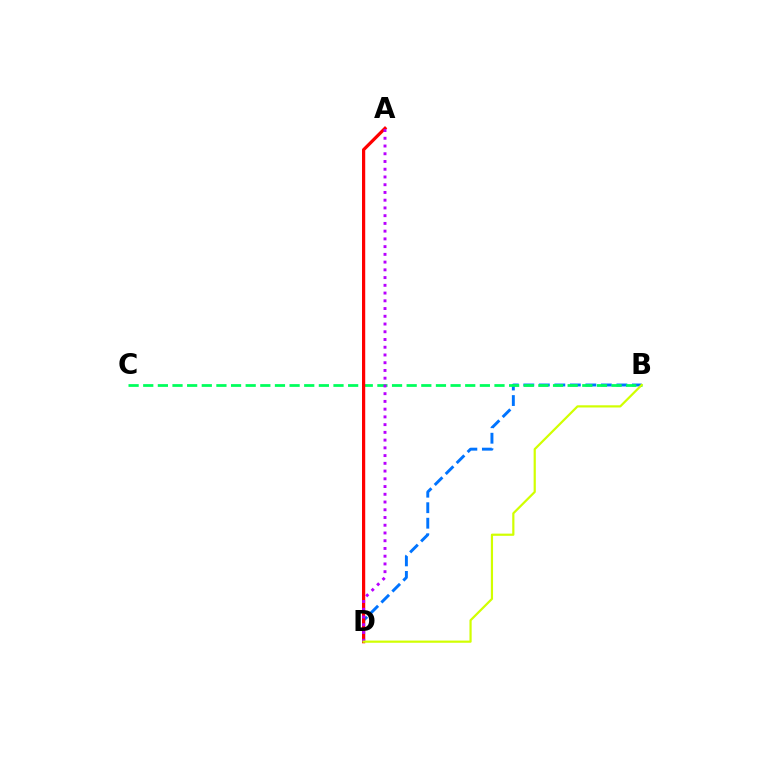{('B', 'D'): [{'color': '#0074ff', 'line_style': 'dashed', 'thickness': 2.11}, {'color': '#d1ff00', 'line_style': 'solid', 'thickness': 1.58}], ('B', 'C'): [{'color': '#00ff5c', 'line_style': 'dashed', 'thickness': 1.99}], ('A', 'D'): [{'color': '#ff0000', 'line_style': 'solid', 'thickness': 2.31}, {'color': '#b900ff', 'line_style': 'dotted', 'thickness': 2.1}]}